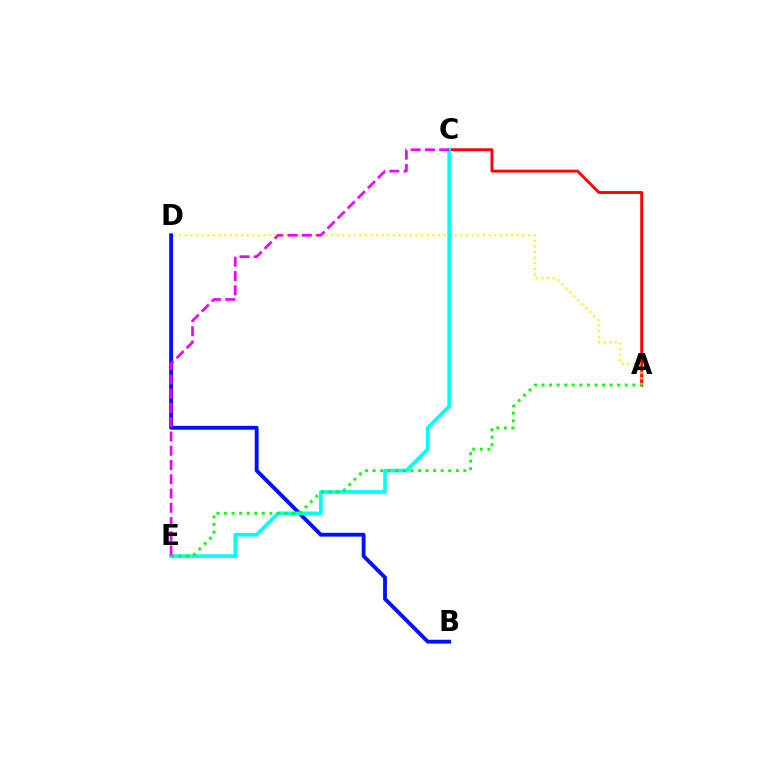{('A', 'C'): [{'color': '#ff0000', 'line_style': 'solid', 'thickness': 2.07}], ('B', 'D'): [{'color': '#0010ff', 'line_style': 'solid', 'thickness': 2.77}], ('A', 'D'): [{'color': '#fcf500', 'line_style': 'dotted', 'thickness': 1.53}], ('C', 'E'): [{'color': '#00fff6', 'line_style': 'solid', 'thickness': 2.62}, {'color': '#ee00ff', 'line_style': 'dashed', 'thickness': 1.94}], ('A', 'E'): [{'color': '#08ff00', 'line_style': 'dotted', 'thickness': 2.05}]}